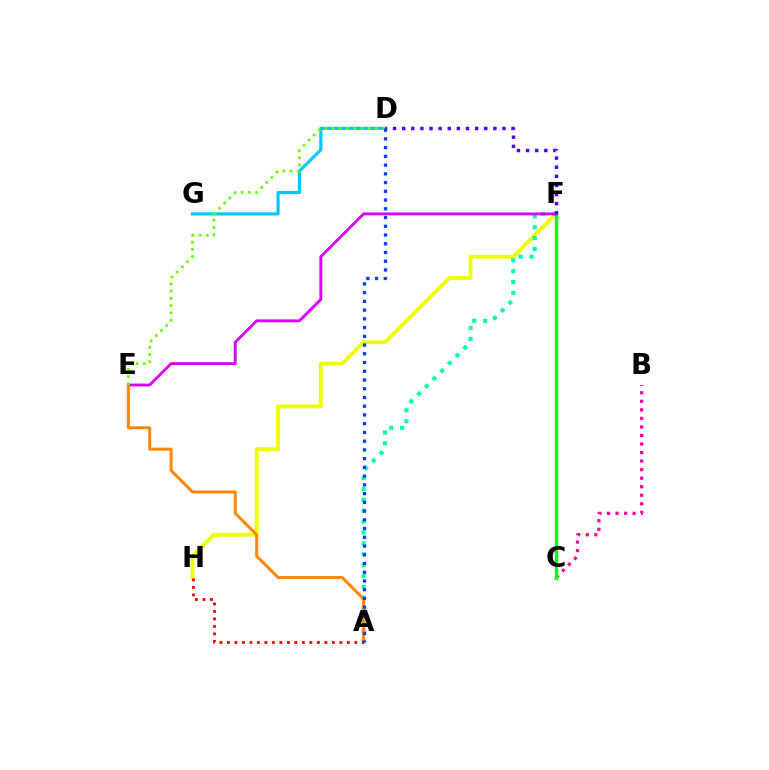{('F', 'H'): [{'color': '#eeff00', 'line_style': 'solid', 'thickness': 2.75}], ('A', 'F'): [{'color': '#00ffaf', 'line_style': 'dotted', 'thickness': 2.96}], ('B', 'C'): [{'color': '#ff00a0', 'line_style': 'dotted', 'thickness': 2.32}], ('C', 'F'): [{'color': '#00ff27', 'line_style': 'solid', 'thickness': 2.5}], ('E', 'F'): [{'color': '#d600ff', 'line_style': 'solid', 'thickness': 2.05}], ('D', 'G'): [{'color': '#00c7ff', 'line_style': 'solid', 'thickness': 2.27}], ('A', 'E'): [{'color': '#ff8800', 'line_style': 'solid', 'thickness': 2.17}], ('A', 'H'): [{'color': '#ff0000', 'line_style': 'dotted', 'thickness': 2.04}], ('D', 'E'): [{'color': '#66ff00', 'line_style': 'dotted', 'thickness': 1.96}], ('D', 'F'): [{'color': '#4f00ff', 'line_style': 'dotted', 'thickness': 2.48}], ('A', 'D'): [{'color': '#003fff', 'line_style': 'dotted', 'thickness': 2.37}]}